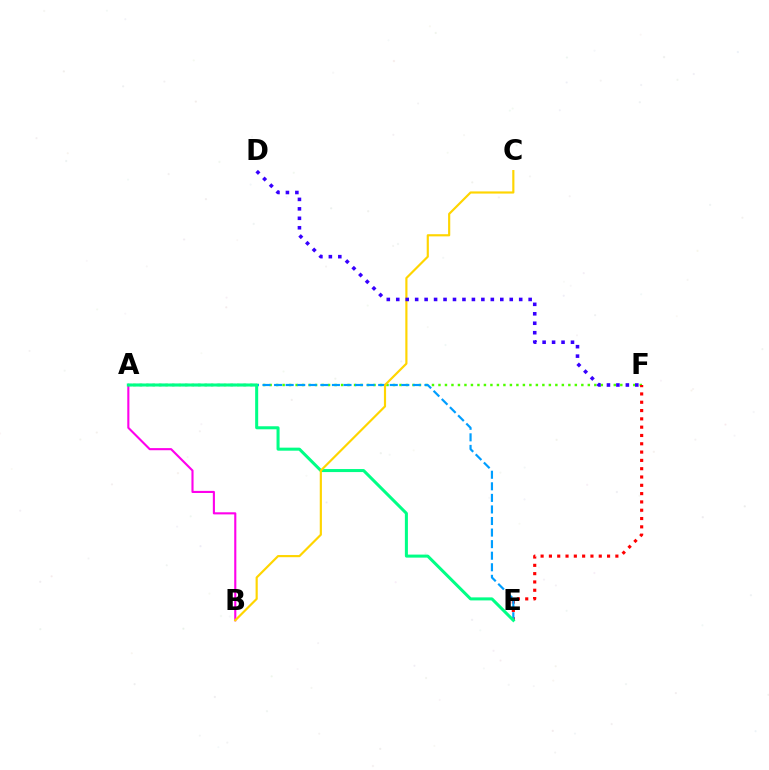{('A', 'B'): [{'color': '#ff00ed', 'line_style': 'solid', 'thickness': 1.52}], ('A', 'F'): [{'color': '#4fff00', 'line_style': 'dotted', 'thickness': 1.76}], ('E', 'F'): [{'color': '#ff0000', 'line_style': 'dotted', 'thickness': 2.26}], ('A', 'E'): [{'color': '#009eff', 'line_style': 'dashed', 'thickness': 1.57}, {'color': '#00ff86', 'line_style': 'solid', 'thickness': 2.18}], ('B', 'C'): [{'color': '#ffd500', 'line_style': 'solid', 'thickness': 1.56}], ('D', 'F'): [{'color': '#3700ff', 'line_style': 'dotted', 'thickness': 2.57}]}